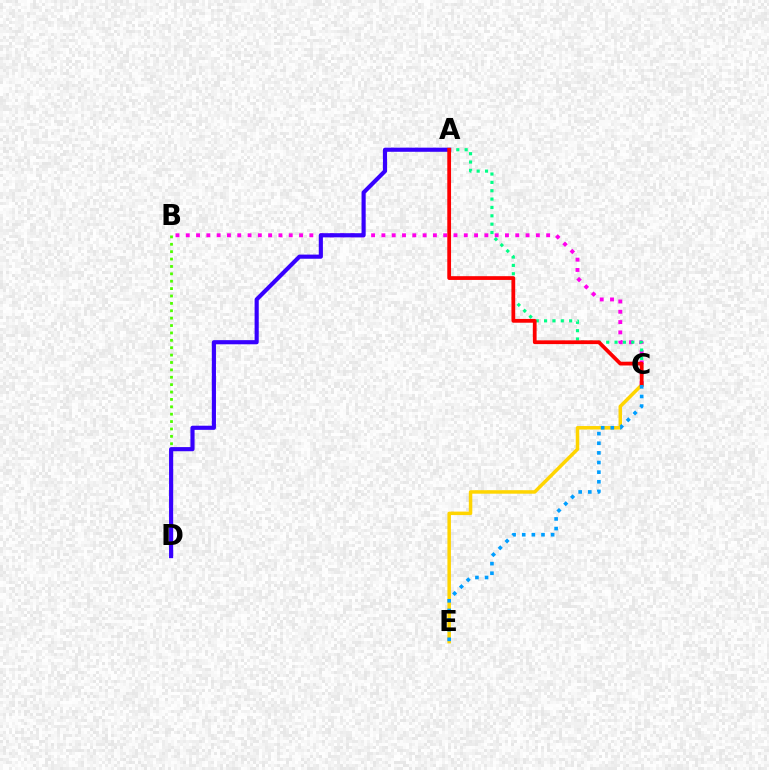{('B', 'C'): [{'color': '#ff00ed', 'line_style': 'dotted', 'thickness': 2.8}], ('C', 'E'): [{'color': '#ffd500', 'line_style': 'solid', 'thickness': 2.52}, {'color': '#009eff', 'line_style': 'dotted', 'thickness': 2.62}], ('B', 'D'): [{'color': '#4fff00', 'line_style': 'dotted', 'thickness': 2.01}], ('A', 'D'): [{'color': '#3700ff', 'line_style': 'solid', 'thickness': 2.98}], ('A', 'C'): [{'color': '#00ff86', 'line_style': 'dotted', 'thickness': 2.27}, {'color': '#ff0000', 'line_style': 'solid', 'thickness': 2.71}]}